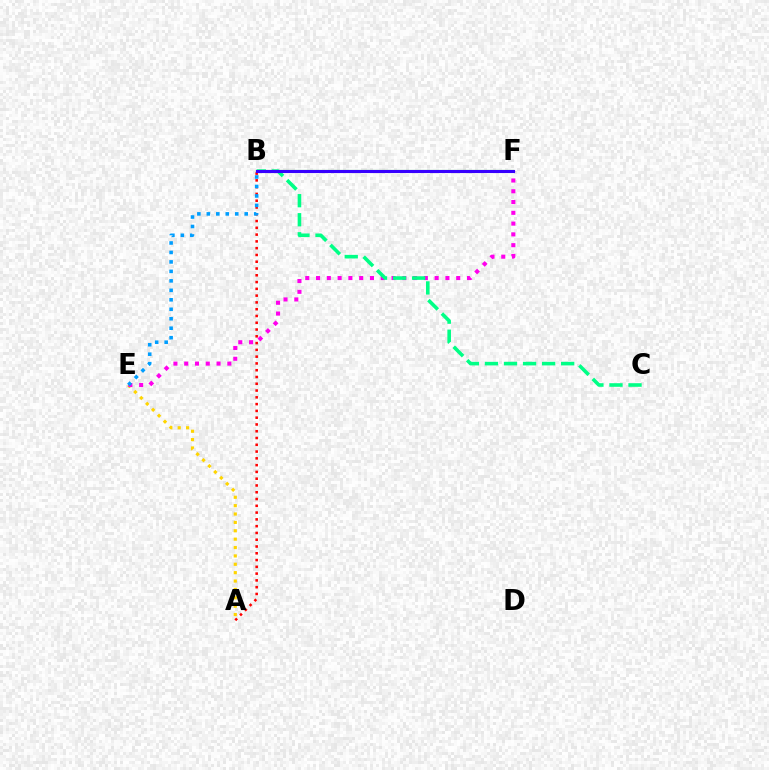{('A', 'E'): [{'color': '#ffd500', 'line_style': 'dotted', 'thickness': 2.28}], ('E', 'F'): [{'color': '#ff00ed', 'line_style': 'dotted', 'thickness': 2.93}], ('A', 'B'): [{'color': '#ff0000', 'line_style': 'dotted', 'thickness': 1.84}], ('B', 'F'): [{'color': '#4fff00', 'line_style': 'solid', 'thickness': 1.55}, {'color': '#3700ff', 'line_style': 'solid', 'thickness': 2.23}], ('B', 'C'): [{'color': '#00ff86', 'line_style': 'dashed', 'thickness': 2.59}], ('B', 'E'): [{'color': '#009eff', 'line_style': 'dotted', 'thickness': 2.57}]}